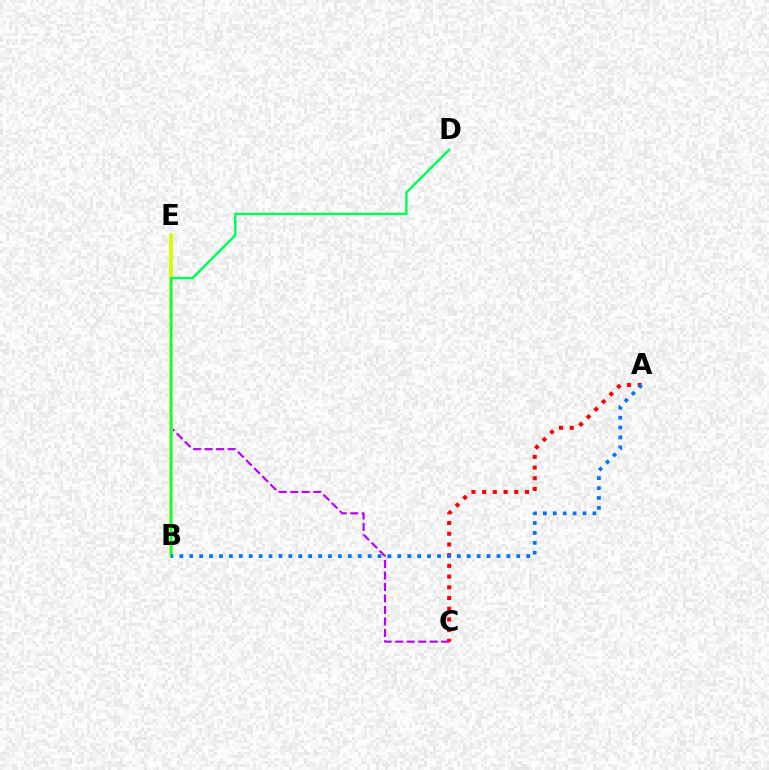{('C', 'E'): [{'color': '#b900ff', 'line_style': 'dashed', 'thickness': 1.56}], ('B', 'E'): [{'color': '#d1ff00', 'line_style': 'solid', 'thickness': 2.69}], ('A', 'C'): [{'color': '#ff0000', 'line_style': 'dotted', 'thickness': 2.91}], ('B', 'D'): [{'color': '#00ff5c', 'line_style': 'solid', 'thickness': 1.76}], ('A', 'B'): [{'color': '#0074ff', 'line_style': 'dotted', 'thickness': 2.69}]}